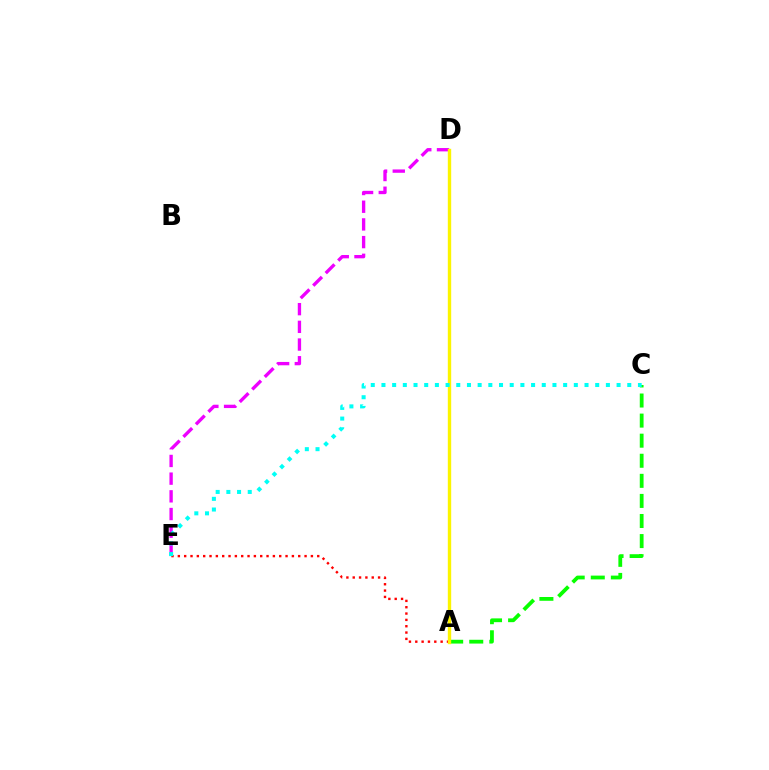{('A', 'E'): [{'color': '#ff0000', 'line_style': 'dotted', 'thickness': 1.72}], ('D', 'E'): [{'color': '#ee00ff', 'line_style': 'dashed', 'thickness': 2.4}], ('A', 'D'): [{'color': '#0010ff', 'line_style': 'dotted', 'thickness': 2.08}, {'color': '#fcf500', 'line_style': 'solid', 'thickness': 2.44}], ('A', 'C'): [{'color': '#08ff00', 'line_style': 'dashed', 'thickness': 2.73}], ('C', 'E'): [{'color': '#00fff6', 'line_style': 'dotted', 'thickness': 2.9}]}